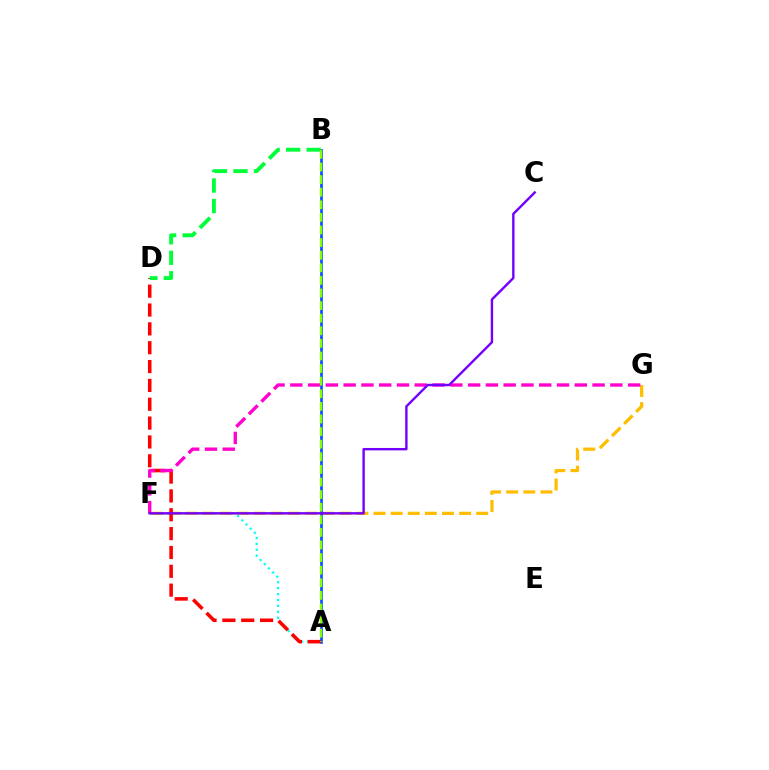{('A', 'F'): [{'color': '#00fff6', 'line_style': 'dotted', 'thickness': 1.6}], ('F', 'G'): [{'color': '#ffbd00', 'line_style': 'dashed', 'thickness': 2.33}, {'color': '#ff00cf', 'line_style': 'dashed', 'thickness': 2.42}], ('A', 'B'): [{'color': '#004bff', 'line_style': 'solid', 'thickness': 1.88}, {'color': '#84ff00', 'line_style': 'dashed', 'thickness': 1.71}], ('A', 'D'): [{'color': '#ff0000', 'line_style': 'dashed', 'thickness': 2.56}], ('C', 'F'): [{'color': '#7200ff', 'line_style': 'solid', 'thickness': 1.73}], ('B', 'D'): [{'color': '#00ff39', 'line_style': 'dashed', 'thickness': 2.79}]}